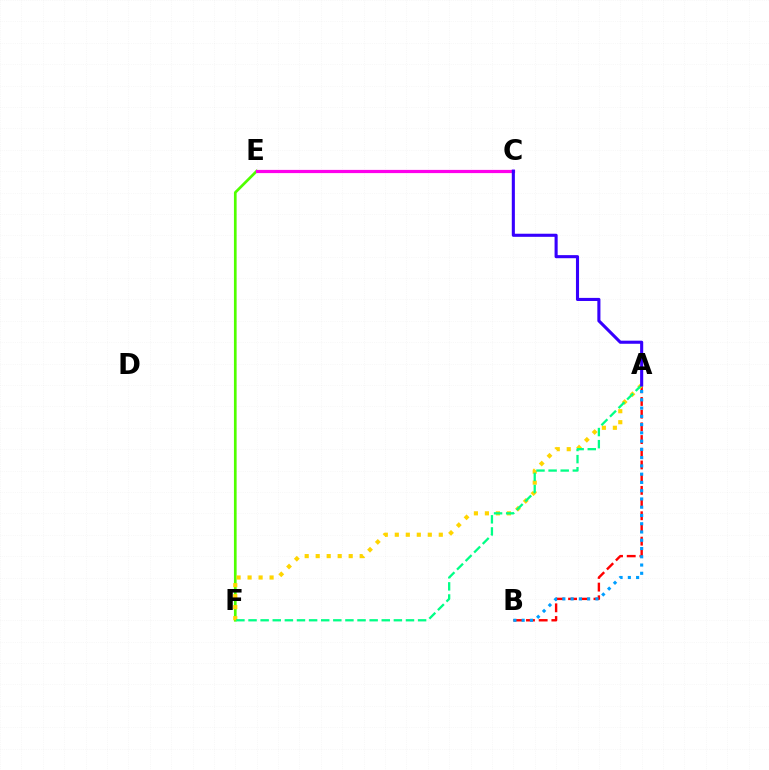{('A', 'B'): [{'color': '#ff0000', 'line_style': 'dashed', 'thickness': 1.73}, {'color': '#009eff', 'line_style': 'dotted', 'thickness': 2.24}], ('E', 'F'): [{'color': '#4fff00', 'line_style': 'solid', 'thickness': 1.94}], ('A', 'F'): [{'color': '#ffd500', 'line_style': 'dotted', 'thickness': 2.99}, {'color': '#00ff86', 'line_style': 'dashed', 'thickness': 1.65}], ('C', 'E'): [{'color': '#ff00ed', 'line_style': 'solid', 'thickness': 2.31}], ('A', 'C'): [{'color': '#3700ff', 'line_style': 'solid', 'thickness': 2.23}]}